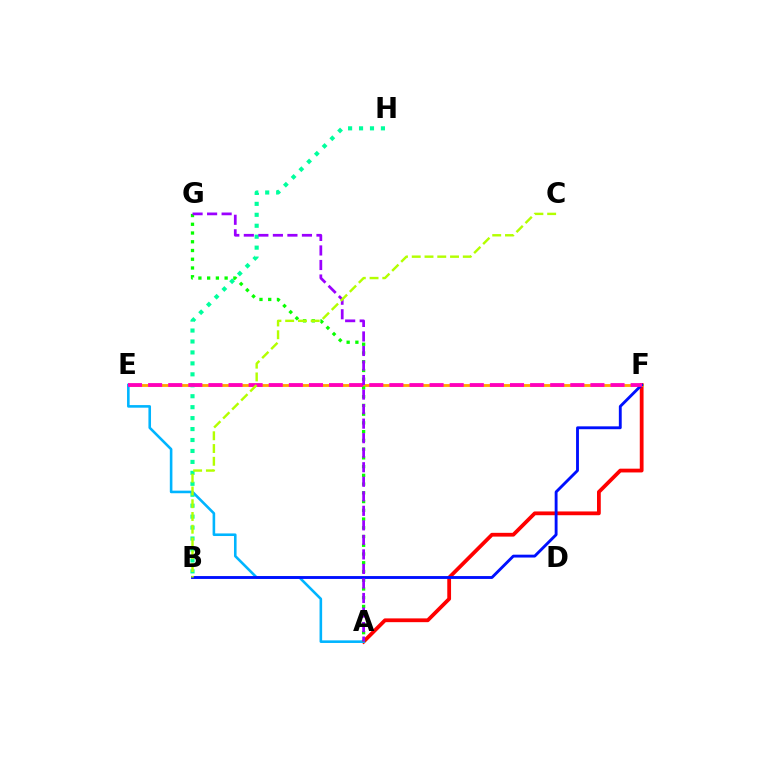{('A', 'F'): [{'color': '#ff0000', 'line_style': 'solid', 'thickness': 2.72}], ('E', 'F'): [{'color': '#ffa500', 'line_style': 'solid', 'thickness': 2.04}, {'color': '#ff00bd', 'line_style': 'dashed', 'thickness': 2.73}], ('B', 'H'): [{'color': '#00ff9d', 'line_style': 'dotted', 'thickness': 2.97}], ('A', 'E'): [{'color': '#00b5ff', 'line_style': 'solid', 'thickness': 1.87}], ('A', 'G'): [{'color': '#08ff00', 'line_style': 'dotted', 'thickness': 2.37}, {'color': '#9b00ff', 'line_style': 'dashed', 'thickness': 1.97}], ('B', 'F'): [{'color': '#0010ff', 'line_style': 'solid', 'thickness': 2.06}], ('B', 'C'): [{'color': '#b3ff00', 'line_style': 'dashed', 'thickness': 1.73}]}